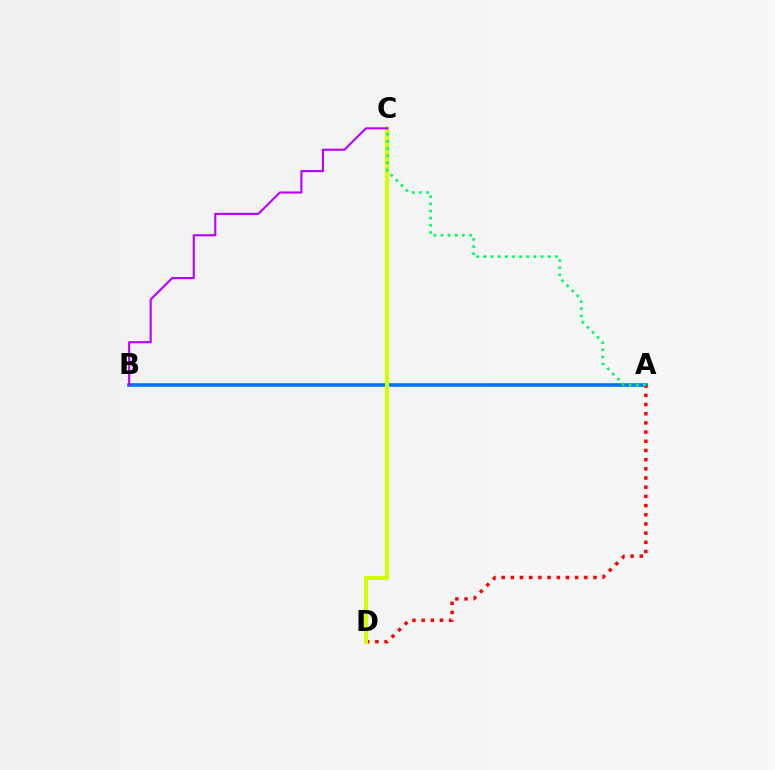{('A', 'B'): [{'color': '#0074ff', 'line_style': 'solid', 'thickness': 2.61}], ('A', 'D'): [{'color': '#ff0000', 'line_style': 'dotted', 'thickness': 2.5}], ('C', 'D'): [{'color': '#d1ff00', 'line_style': 'solid', 'thickness': 2.97}], ('B', 'C'): [{'color': '#b900ff', 'line_style': 'solid', 'thickness': 1.52}], ('A', 'C'): [{'color': '#00ff5c', 'line_style': 'dotted', 'thickness': 1.94}]}